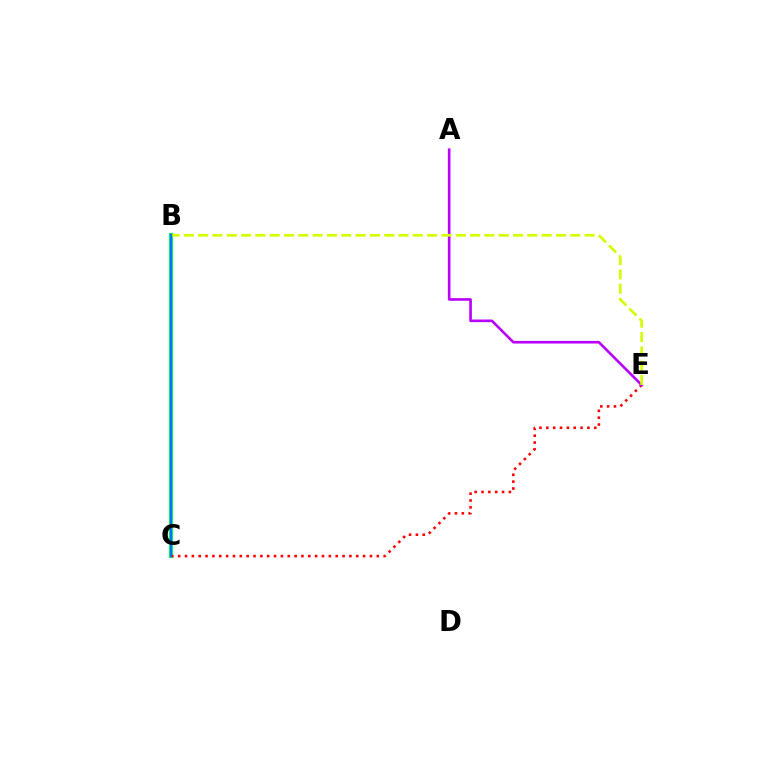{('B', 'C'): [{'color': '#00ff5c', 'line_style': 'solid', 'thickness': 2.94}, {'color': '#0074ff', 'line_style': 'solid', 'thickness': 1.59}], ('C', 'E'): [{'color': '#ff0000', 'line_style': 'dotted', 'thickness': 1.86}], ('A', 'E'): [{'color': '#b900ff', 'line_style': 'solid', 'thickness': 1.9}], ('B', 'E'): [{'color': '#d1ff00', 'line_style': 'dashed', 'thickness': 1.94}]}